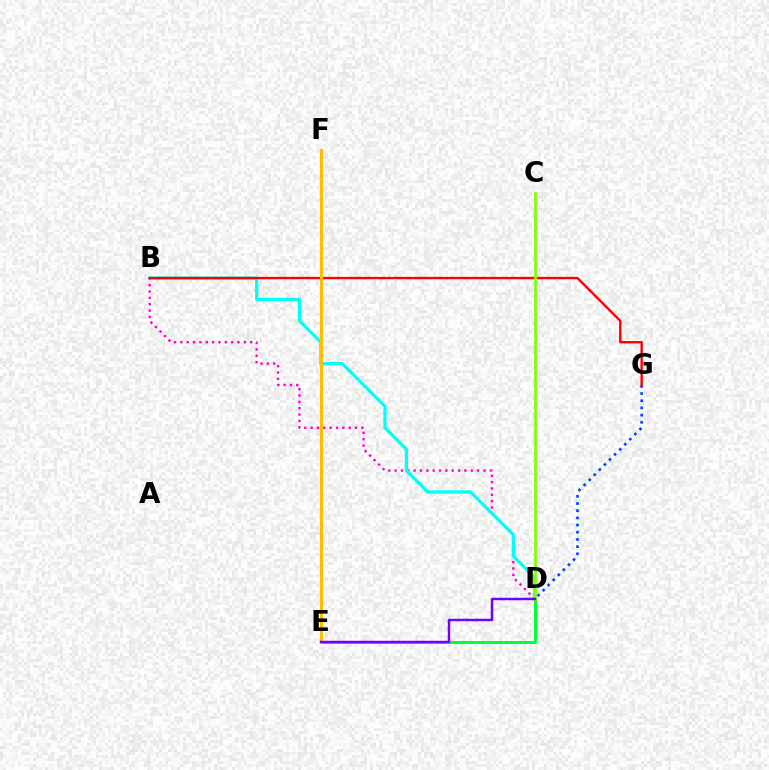{('B', 'D'): [{'color': '#ff00cf', 'line_style': 'dotted', 'thickness': 1.72}, {'color': '#00fff6', 'line_style': 'solid', 'thickness': 2.33}], ('D', 'E'): [{'color': '#00ff39', 'line_style': 'solid', 'thickness': 2.14}, {'color': '#7200ff', 'line_style': 'solid', 'thickness': 1.77}], ('D', 'G'): [{'color': '#004bff', 'line_style': 'dotted', 'thickness': 1.95}], ('B', 'G'): [{'color': '#ff0000', 'line_style': 'solid', 'thickness': 1.71}], ('C', 'D'): [{'color': '#84ff00', 'line_style': 'solid', 'thickness': 1.96}], ('E', 'F'): [{'color': '#ffbd00', 'line_style': 'solid', 'thickness': 2.21}]}